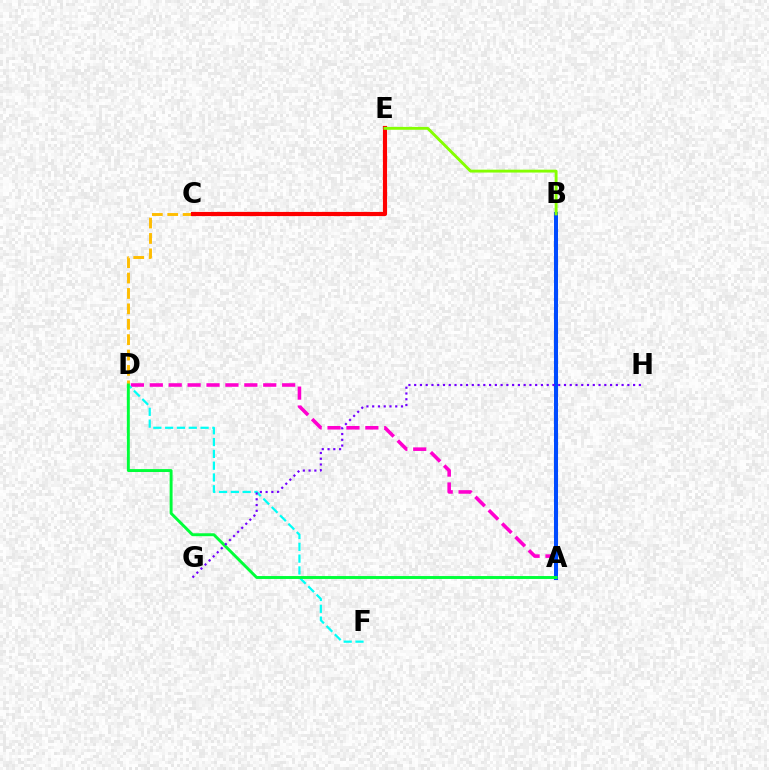{('A', 'D'): [{'color': '#ff00cf', 'line_style': 'dashed', 'thickness': 2.57}, {'color': '#00ff39', 'line_style': 'solid', 'thickness': 2.1}], ('D', 'F'): [{'color': '#00fff6', 'line_style': 'dashed', 'thickness': 1.6}], ('A', 'B'): [{'color': '#004bff', 'line_style': 'solid', 'thickness': 2.91}], ('C', 'D'): [{'color': '#ffbd00', 'line_style': 'dashed', 'thickness': 2.09}], ('C', 'E'): [{'color': '#ff0000', 'line_style': 'solid', 'thickness': 2.99}], ('G', 'H'): [{'color': '#7200ff', 'line_style': 'dotted', 'thickness': 1.57}], ('B', 'E'): [{'color': '#84ff00', 'line_style': 'solid', 'thickness': 2.07}]}